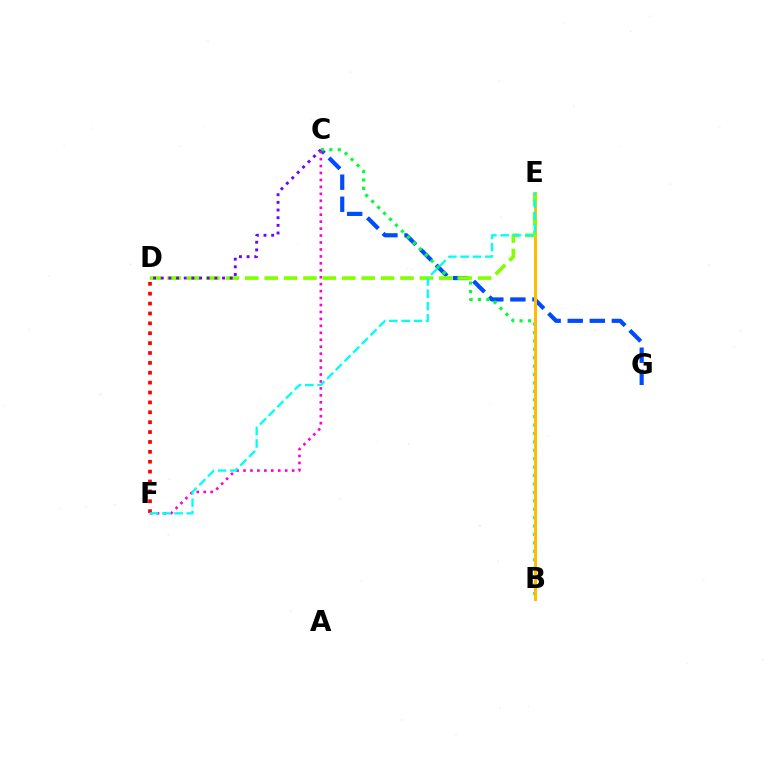{('C', 'G'): [{'color': '#004bff', 'line_style': 'dashed', 'thickness': 3.0}], ('B', 'C'): [{'color': '#00ff39', 'line_style': 'dotted', 'thickness': 2.29}], ('B', 'E'): [{'color': '#ffbd00', 'line_style': 'solid', 'thickness': 2.15}], ('D', 'E'): [{'color': '#84ff00', 'line_style': 'dashed', 'thickness': 2.64}], ('C', 'D'): [{'color': '#7200ff', 'line_style': 'dotted', 'thickness': 2.08}], ('C', 'F'): [{'color': '#ff00cf', 'line_style': 'dotted', 'thickness': 1.89}], ('D', 'F'): [{'color': '#ff0000', 'line_style': 'dotted', 'thickness': 2.69}], ('E', 'F'): [{'color': '#00fff6', 'line_style': 'dashed', 'thickness': 1.67}]}